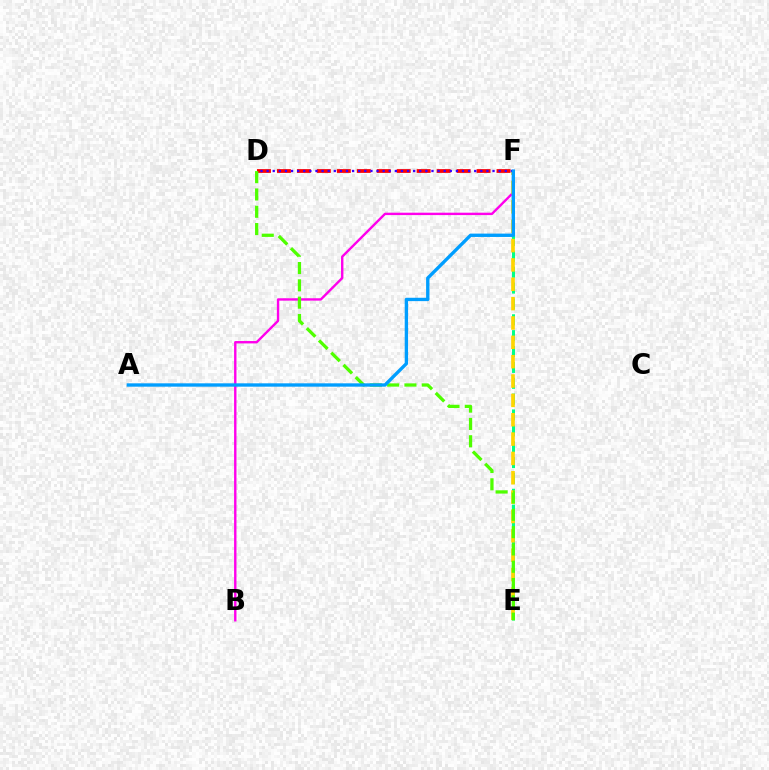{('B', 'F'): [{'color': '#ff00ed', 'line_style': 'solid', 'thickness': 1.72}], ('E', 'F'): [{'color': '#00ff86', 'line_style': 'dashed', 'thickness': 2.15}, {'color': '#ffd500', 'line_style': 'dashed', 'thickness': 2.63}], ('D', 'F'): [{'color': '#ff0000', 'line_style': 'dashed', 'thickness': 2.71}, {'color': '#3700ff', 'line_style': 'dotted', 'thickness': 1.66}], ('D', 'E'): [{'color': '#4fff00', 'line_style': 'dashed', 'thickness': 2.35}], ('A', 'F'): [{'color': '#009eff', 'line_style': 'solid', 'thickness': 2.41}]}